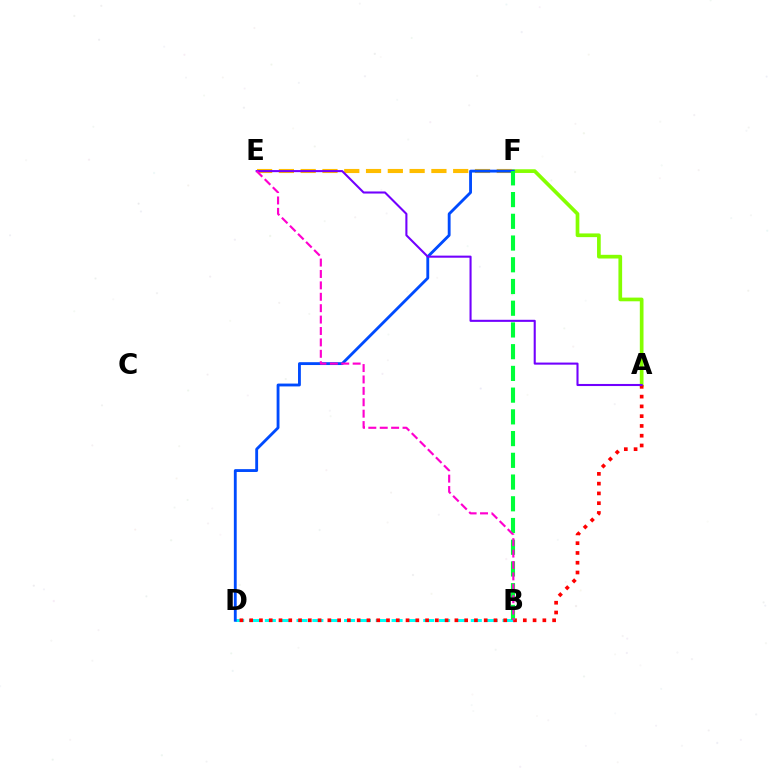{('B', 'D'): [{'color': '#00fff6', 'line_style': 'dashed', 'thickness': 2.15}], ('A', 'F'): [{'color': '#84ff00', 'line_style': 'solid', 'thickness': 2.66}], ('A', 'D'): [{'color': '#ff0000', 'line_style': 'dotted', 'thickness': 2.66}], ('E', 'F'): [{'color': '#ffbd00', 'line_style': 'dashed', 'thickness': 2.96}], ('D', 'F'): [{'color': '#004bff', 'line_style': 'solid', 'thickness': 2.05}], ('A', 'E'): [{'color': '#7200ff', 'line_style': 'solid', 'thickness': 1.5}], ('B', 'F'): [{'color': '#00ff39', 'line_style': 'dashed', 'thickness': 2.95}], ('B', 'E'): [{'color': '#ff00cf', 'line_style': 'dashed', 'thickness': 1.55}]}